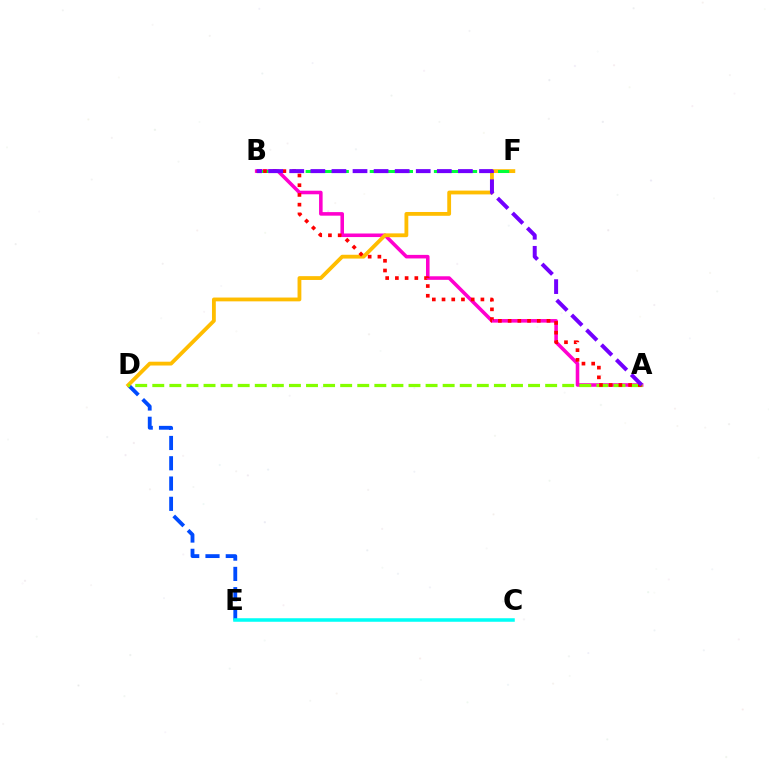{('D', 'E'): [{'color': '#004bff', 'line_style': 'dashed', 'thickness': 2.76}], ('A', 'B'): [{'color': '#ff00cf', 'line_style': 'solid', 'thickness': 2.56}, {'color': '#ff0000', 'line_style': 'dotted', 'thickness': 2.64}, {'color': '#7200ff', 'line_style': 'dashed', 'thickness': 2.86}], ('D', 'F'): [{'color': '#ffbd00', 'line_style': 'solid', 'thickness': 2.75}], ('A', 'D'): [{'color': '#84ff00', 'line_style': 'dashed', 'thickness': 2.32}], ('B', 'F'): [{'color': '#00ff39', 'line_style': 'dashed', 'thickness': 2.18}], ('C', 'E'): [{'color': '#00fff6', 'line_style': 'solid', 'thickness': 2.54}]}